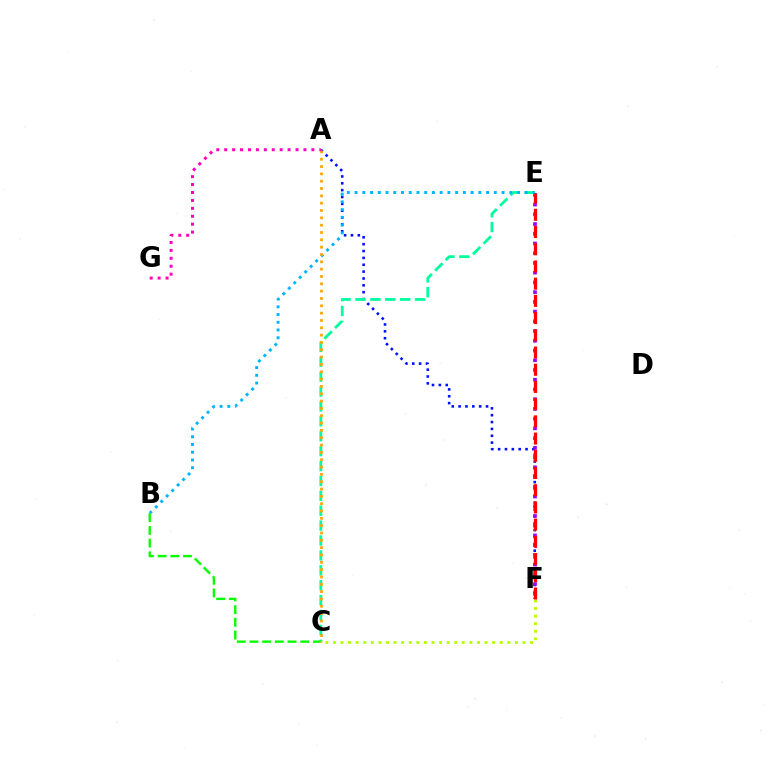{('A', 'F'): [{'color': '#0010ff', 'line_style': 'dotted', 'thickness': 1.86}], ('E', 'F'): [{'color': '#9b00ff', 'line_style': 'dotted', 'thickness': 2.64}, {'color': '#ff0000', 'line_style': 'dashed', 'thickness': 2.34}], ('C', 'E'): [{'color': '#00ff9d', 'line_style': 'dashed', 'thickness': 2.02}], ('B', 'E'): [{'color': '#00b5ff', 'line_style': 'dotted', 'thickness': 2.1}], ('B', 'C'): [{'color': '#08ff00', 'line_style': 'dashed', 'thickness': 1.72}], ('A', 'C'): [{'color': '#ffa500', 'line_style': 'dotted', 'thickness': 1.99}], ('C', 'F'): [{'color': '#b3ff00', 'line_style': 'dotted', 'thickness': 2.06}], ('A', 'G'): [{'color': '#ff00bd', 'line_style': 'dotted', 'thickness': 2.15}]}